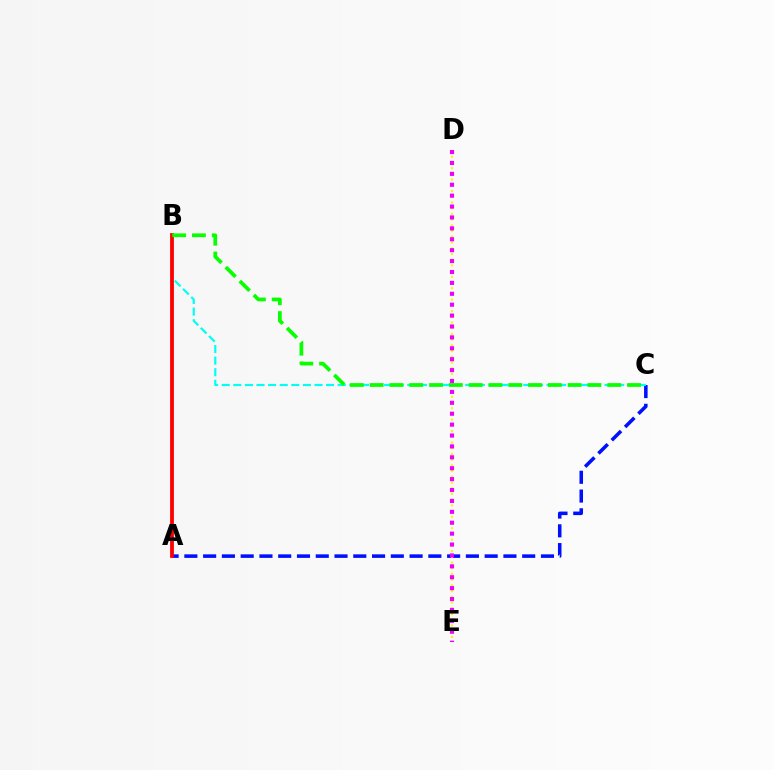{('A', 'C'): [{'color': '#0010ff', 'line_style': 'dashed', 'thickness': 2.55}], ('B', 'C'): [{'color': '#00fff6', 'line_style': 'dashed', 'thickness': 1.58}, {'color': '#08ff00', 'line_style': 'dashed', 'thickness': 2.69}], ('A', 'B'): [{'color': '#ff0000', 'line_style': 'solid', 'thickness': 2.73}], ('D', 'E'): [{'color': '#fcf500', 'line_style': 'dotted', 'thickness': 1.55}, {'color': '#ee00ff', 'line_style': 'dotted', 'thickness': 2.96}]}